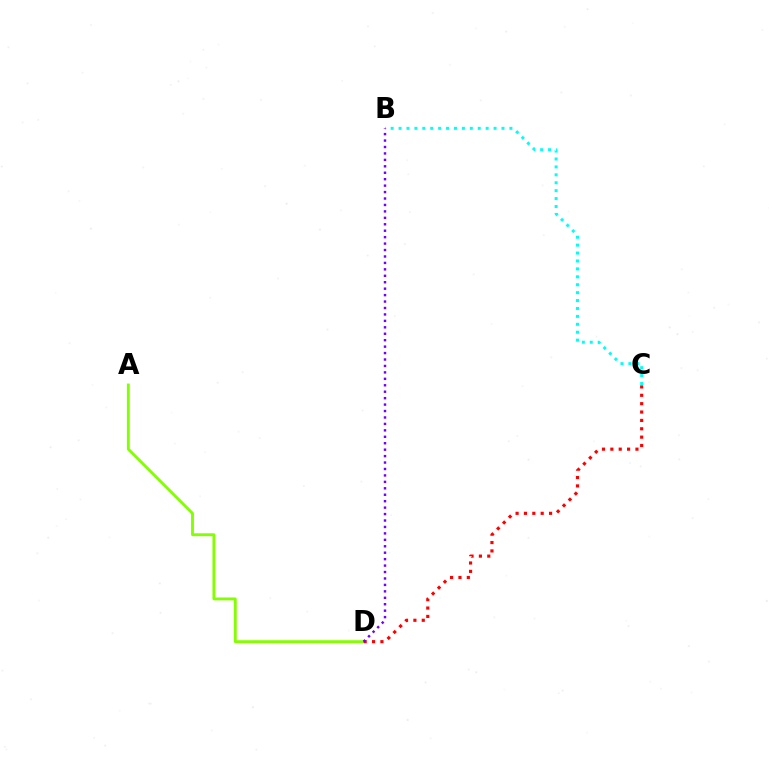{('A', 'D'): [{'color': '#84ff00', 'line_style': 'solid', 'thickness': 2.07}], ('B', 'C'): [{'color': '#00fff6', 'line_style': 'dotted', 'thickness': 2.15}], ('C', 'D'): [{'color': '#ff0000', 'line_style': 'dotted', 'thickness': 2.27}], ('B', 'D'): [{'color': '#7200ff', 'line_style': 'dotted', 'thickness': 1.75}]}